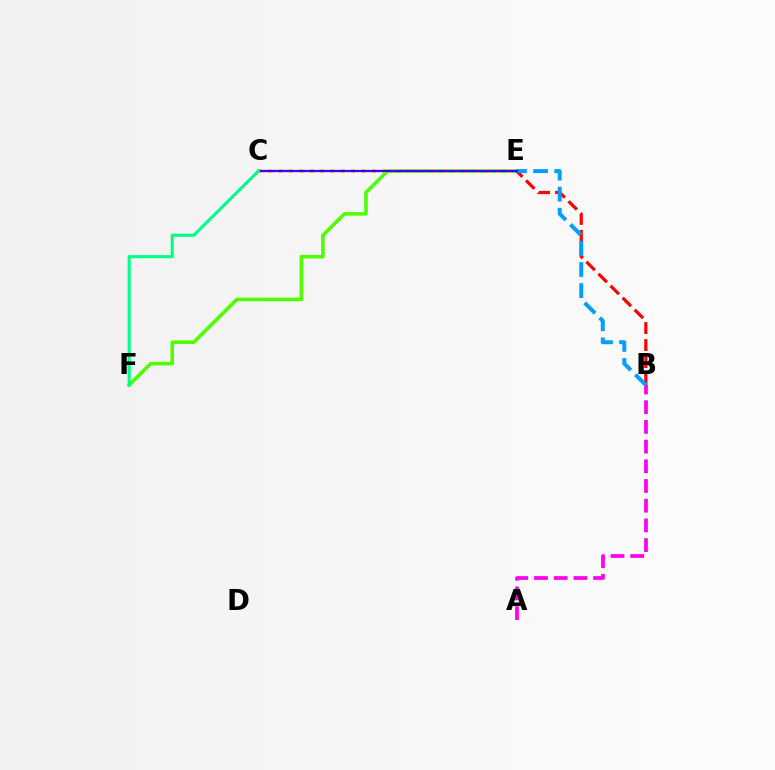{('A', 'B'): [{'color': '#ff00ed', 'line_style': 'dashed', 'thickness': 2.68}], ('E', 'F'): [{'color': '#4fff00', 'line_style': 'solid', 'thickness': 2.58}], ('C', 'E'): [{'color': '#ffd500', 'line_style': 'dotted', 'thickness': 2.82}, {'color': '#3700ff', 'line_style': 'solid', 'thickness': 1.64}], ('B', 'E'): [{'color': '#ff0000', 'line_style': 'dashed', 'thickness': 2.31}, {'color': '#009eff', 'line_style': 'dashed', 'thickness': 2.86}], ('C', 'F'): [{'color': '#00ff86', 'line_style': 'solid', 'thickness': 2.21}]}